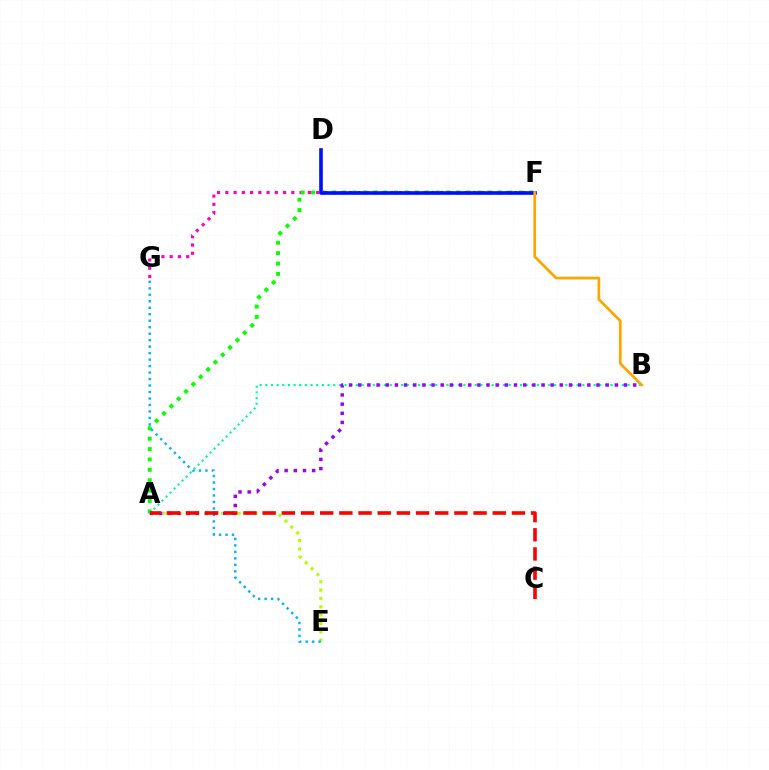{('F', 'G'): [{'color': '#ff00bd', 'line_style': 'dotted', 'thickness': 2.24}], ('A', 'F'): [{'color': '#08ff00', 'line_style': 'dotted', 'thickness': 2.82}], ('D', 'F'): [{'color': '#0010ff', 'line_style': 'solid', 'thickness': 2.62}], ('A', 'E'): [{'color': '#b3ff00', 'line_style': 'dotted', 'thickness': 2.26}], ('E', 'G'): [{'color': '#00b5ff', 'line_style': 'dotted', 'thickness': 1.76}], ('A', 'B'): [{'color': '#00ff9d', 'line_style': 'dotted', 'thickness': 1.54}, {'color': '#9b00ff', 'line_style': 'dotted', 'thickness': 2.49}], ('B', 'F'): [{'color': '#ffa500', 'line_style': 'solid', 'thickness': 1.96}], ('A', 'C'): [{'color': '#ff0000', 'line_style': 'dashed', 'thickness': 2.6}]}